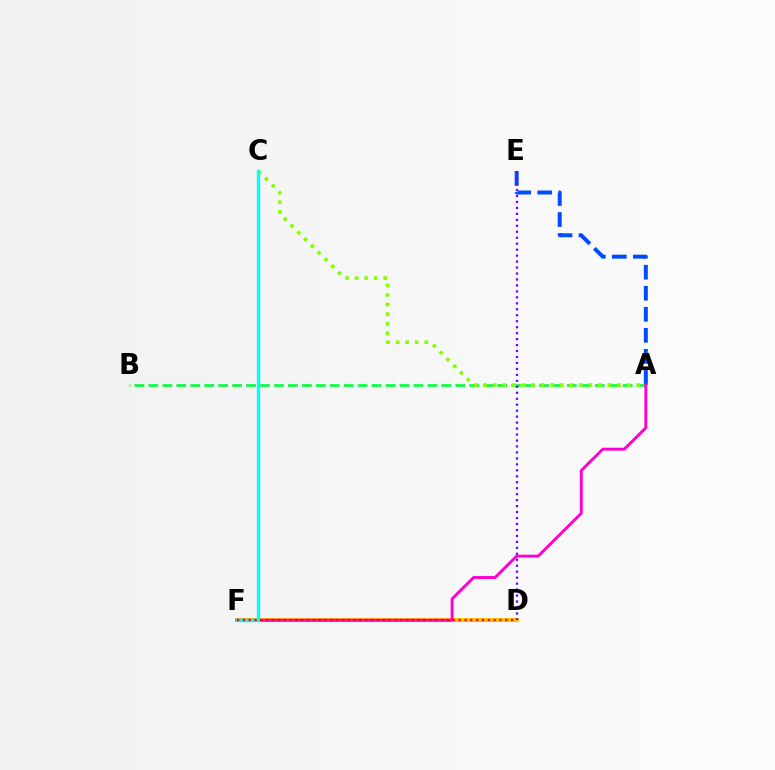{('A', 'E'): [{'color': '#004bff', 'line_style': 'dashed', 'thickness': 2.86}], ('D', 'F'): [{'color': '#ffbd00', 'line_style': 'solid', 'thickness': 2.85}, {'color': '#ff0000', 'line_style': 'dotted', 'thickness': 1.58}], ('A', 'B'): [{'color': '#00ff39', 'line_style': 'dashed', 'thickness': 1.9}], ('D', 'E'): [{'color': '#7200ff', 'line_style': 'dotted', 'thickness': 1.62}], ('A', 'F'): [{'color': '#ff00cf', 'line_style': 'solid', 'thickness': 2.1}], ('A', 'C'): [{'color': '#84ff00', 'line_style': 'dotted', 'thickness': 2.6}], ('C', 'F'): [{'color': '#00fff6', 'line_style': 'solid', 'thickness': 2.4}]}